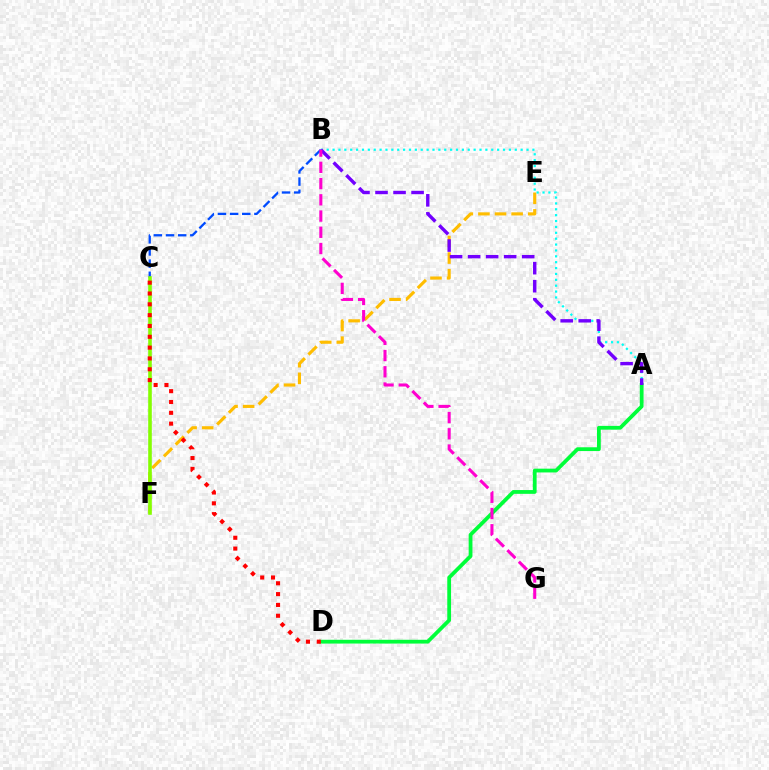{('A', 'D'): [{'color': '#00ff39', 'line_style': 'solid', 'thickness': 2.72}], ('E', 'F'): [{'color': '#ffbd00', 'line_style': 'dashed', 'thickness': 2.25}], ('A', 'B'): [{'color': '#00fff6', 'line_style': 'dotted', 'thickness': 1.6}, {'color': '#7200ff', 'line_style': 'dashed', 'thickness': 2.45}], ('B', 'C'): [{'color': '#004bff', 'line_style': 'dashed', 'thickness': 1.65}], ('C', 'F'): [{'color': '#84ff00', 'line_style': 'solid', 'thickness': 2.59}], ('C', 'D'): [{'color': '#ff0000', 'line_style': 'dotted', 'thickness': 2.94}], ('B', 'G'): [{'color': '#ff00cf', 'line_style': 'dashed', 'thickness': 2.21}]}